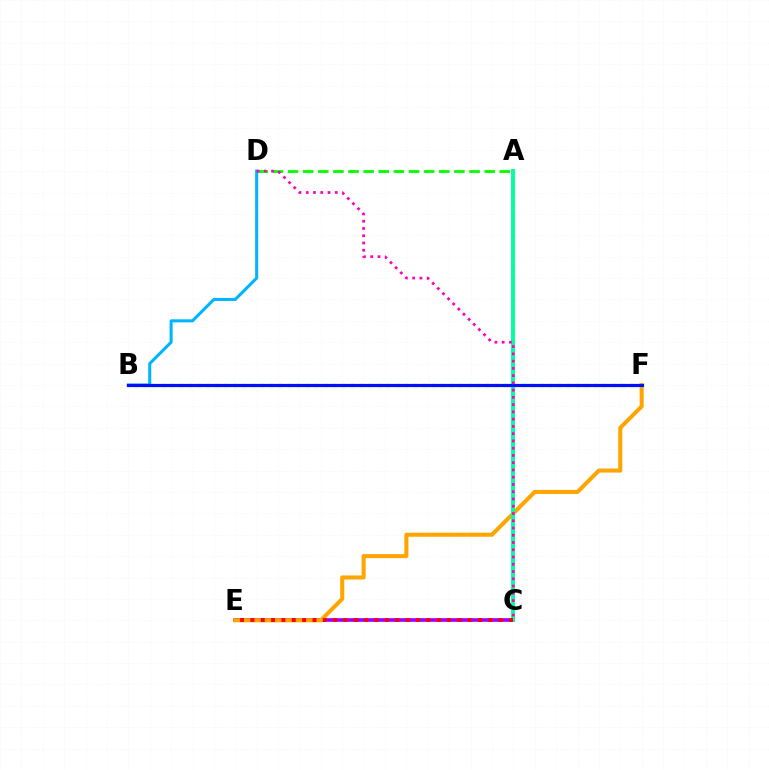{('C', 'E'): [{'color': '#9b00ff', 'line_style': 'solid', 'thickness': 2.63}, {'color': '#ff0000', 'line_style': 'dotted', 'thickness': 2.81}], ('A', 'D'): [{'color': '#08ff00', 'line_style': 'dashed', 'thickness': 2.05}], ('B', 'D'): [{'color': '#00b5ff', 'line_style': 'solid', 'thickness': 2.2}], ('E', 'F'): [{'color': '#ffa500', 'line_style': 'solid', 'thickness': 2.93}], ('A', 'C'): [{'color': '#00ff9d', 'line_style': 'solid', 'thickness': 2.81}], ('B', 'F'): [{'color': '#b3ff00', 'line_style': 'dotted', 'thickness': 2.45}, {'color': '#0010ff', 'line_style': 'solid', 'thickness': 2.29}], ('C', 'D'): [{'color': '#ff00bd', 'line_style': 'dotted', 'thickness': 1.97}]}